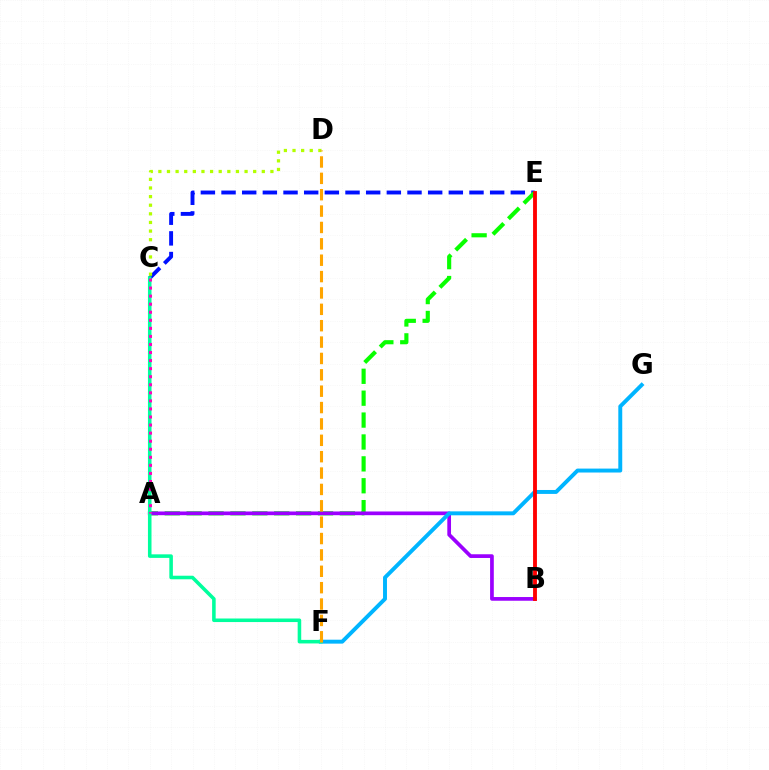{('C', 'E'): [{'color': '#0010ff', 'line_style': 'dashed', 'thickness': 2.81}], ('A', 'E'): [{'color': '#08ff00', 'line_style': 'dashed', 'thickness': 2.97}], ('A', 'B'): [{'color': '#9b00ff', 'line_style': 'solid', 'thickness': 2.67}], ('F', 'G'): [{'color': '#00b5ff', 'line_style': 'solid', 'thickness': 2.83}], ('C', 'F'): [{'color': '#00ff9d', 'line_style': 'solid', 'thickness': 2.56}], ('B', 'E'): [{'color': '#ff0000', 'line_style': 'solid', 'thickness': 2.77}], ('A', 'C'): [{'color': '#ff00bd', 'line_style': 'dotted', 'thickness': 2.19}], ('C', 'D'): [{'color': '#b3ff00', 'line_style': 'dotted', 'thickness': 2.34}], ('D', 'F'): [{'color': '#ffa500', 'line_style': 'dashed', 'thickness': 2.22}]}